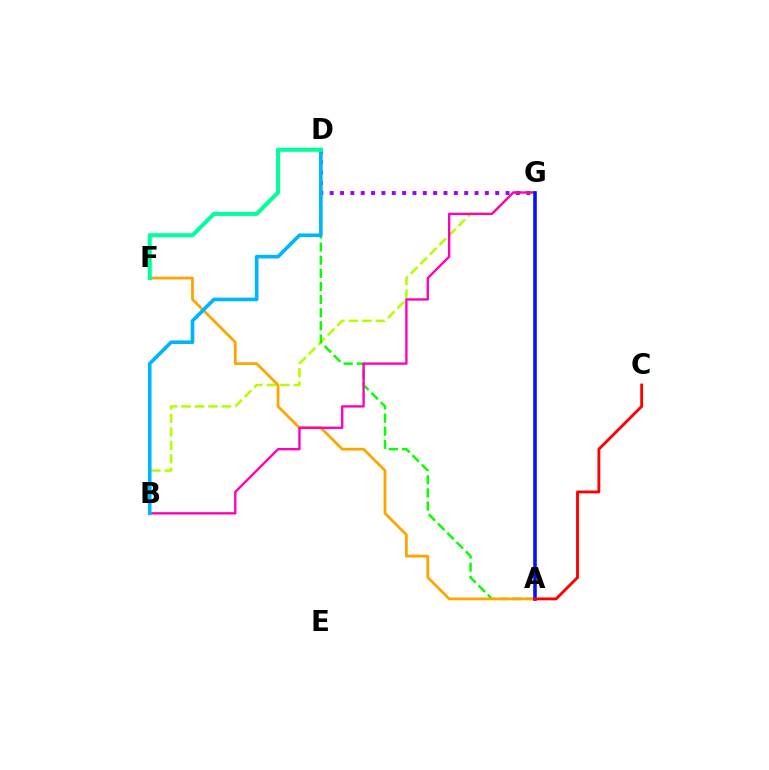{('B', 'G'): [{'color': '#b3ff00', 'line_style': 'dashed', 'thickness': 1.83}, {'color': '#ff00bd', 'line_style': 'solid', 'thickness': 1.7}], ('A', 'D'): [{'color': '#08ff00', 'line_style': 'dashed', 'thickness': 1.78}], ('A', 'F'): [{'color': '#ffa500', 'line_style': 'solid', 'thickness': 2.0}], ('D', 'G'): [{'color': '#9b00ff', 'line_style': 'dotted', 'thickness': 2.81}], ('A', 'G'): [{'color': '#0010ff', 'line_style': 'solid', 'thickness': 2.56}], ('B', 'D'): [{'color': '#00b5ff', 'line_style': 'solid', 'thickness': 2.62}], ('A', 'C'): [{'color': '#ff0000', 'line_style': 'solid', 'thickness': 2.06}], ('D', 'F'): [{'color': '#00ff9d', 'line_style': 'solid', 'thickness': 2.93}]}